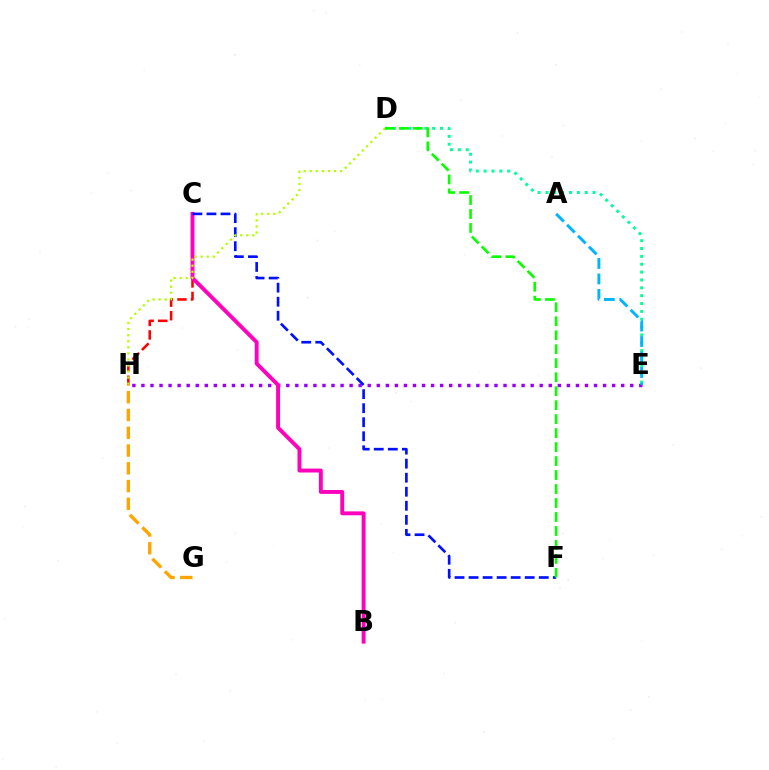{('C', 'H'): [{'color': '#ff0000', 'line_style': 'dashed', 'thickness': 1.84}], ('E', 'H'): [{'color': '#9b00ff', 'line_style': 'dotted', 'thickness': 2.46}], ('D', 'E'): [{'color': '#00ff9d', 'line_style': 'dotted', 'thickness': 2.13}], ('B', 'C'): [{'color': '#ff00bd', 'line_style': 'solid', 'thickness': 2.81}], ('A', 'E'): [{'color': '#00b5ff', 'line_style': 'dashed', 'thickness': 2.1}], ('C', 'F'): [{'color': '#0010ff', 'line_style': 'dashed', 'thickness': 1.91}], ('D', 'H'): [{'color': '#b3ff00', 'line_style': 'dotted', 'thickness': 1.65}], ('G', 'H'): [{'color': '#ffa500', 'line_style': 'dashed', 'thickness': 2.41}], ('D', 'F'): [{'color': '#08ff00', 'line_style': 'dashed', 'thickness': 1.9}]}